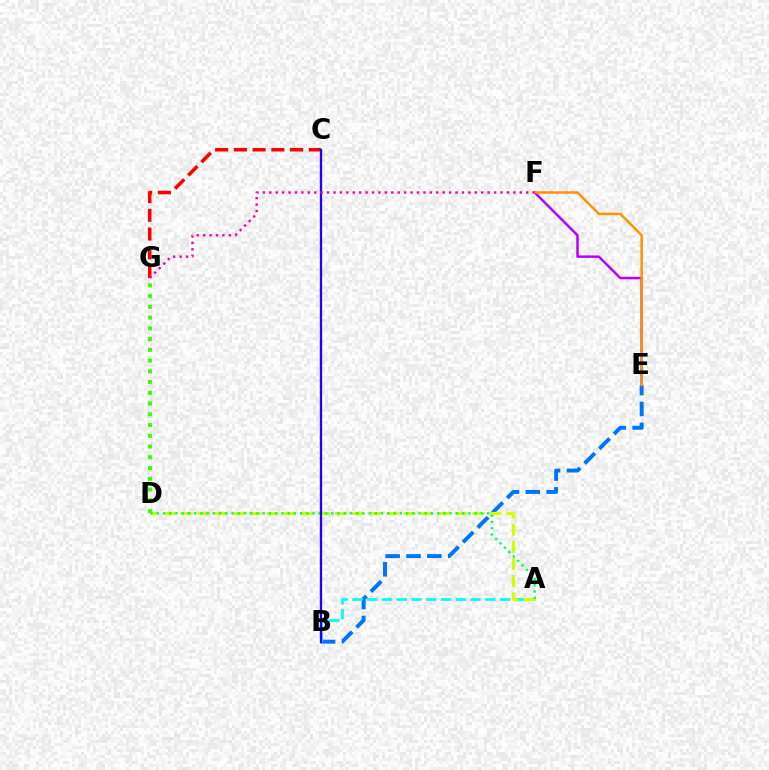{('C', 'G'): [{'color': '#ff0000', 'line_style': 'dashed', 'thickness': 2.55}], ('B', 'E'): [{'color': '#0074ff', 'line_style': 'dashed', 'thickness': 2.83}], ('E', 'F'): [{'color': '#b900ff', 'line_style': 'solid', 'thickness': 1.8}, {'color': '#ff9400', 'line_style': 'solid', 'thickness': 1.81}], ('A', 'B'): [{'color': '#00fff6', 'line_style': 'dashed', 'thickness': 2.01}], ('A', 'D'): [{'color': '#d1ff00', 'line_style': 'dashed', 'thickness': 2.33}, {'color': '#00ff5c', 'line_style': 'dotted', 'thickness': 1.69}], ('D', 'G'): [{'color': '#3dff00', 'line_style': 'dotted', 'thickness': 2.92}], ('B', 'C'): [{'color': '#2500ff', 'line_style': 'solid', 'thickness': 1.67}], ('F', 'G'): [{'color': '#ff00ac', 'line_style': 'dotted', 'thickness': 1.75}]}